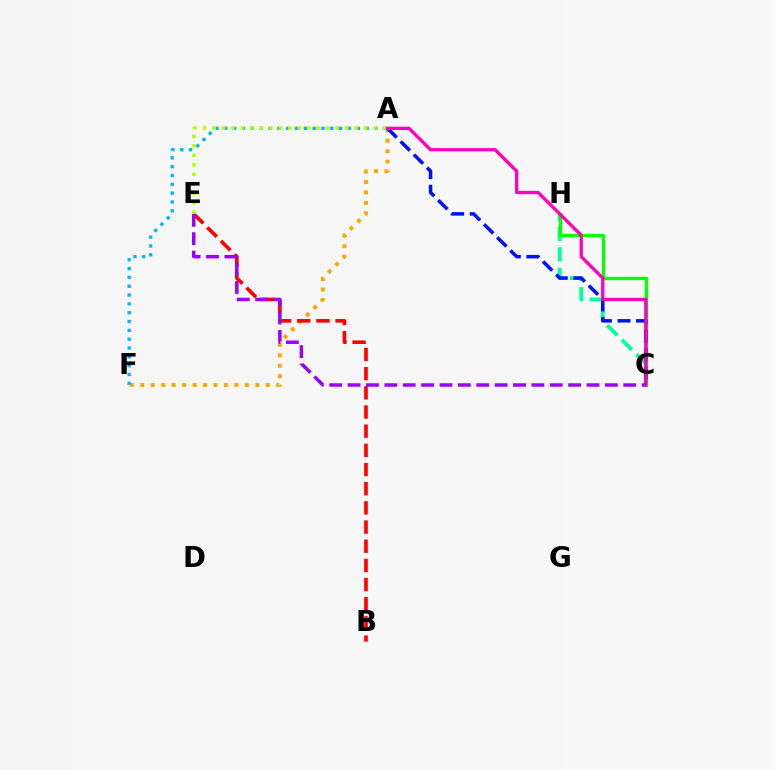{('A', 'F'): [{'color': '#ffa500', 'line_style': 'dotted', 'thickness': 2.84}, {'color': '#00b5ff', 'line_style': 'dotted', 'thickness': 2.4}], ('C', 'H'): [{'color': '#00ff9d', 'line_style': 'dashed', 'thickness': 2.78}, {'color': '#08ff00', 'line_style': 'solid', 'thickness': 2.41}], ('B', 'E'): [{'color': '#ff0000', 'line_style': 'dashed', 'thickness': 2.6}], ('A', 'E'): [{'color': '#b3ff00', 'line_style': 'dotted', 'thickness': 2.57}], ('A', 'C'): [{'color': '#0010ff', 'line_style': 'dashed', 'thickness': 2.52}, {'color': '#ff00bd', 'line_style': 'solid', 'thickness': 2.37}], ('C', 'E'): [{'color': '#9b00ff', 'line_style': 'dashed', 'thickness': 2.5}]}